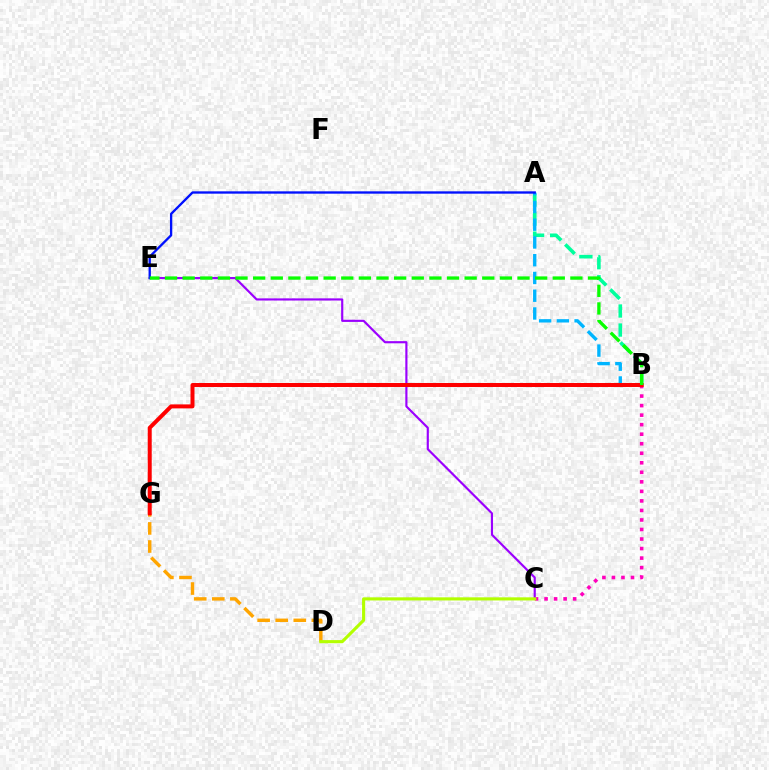{('C', 'E'): [{'color': '#9b00ff', 'line_style': 'solid', 'thickness': 1.56}], ('A', 'B'): [{'color': '#00ff9d', 'line_style': 'dashed', 'thickness': 2.59}, {'color': '#00b5ff', 'line_style': 'dashed', 'thickness': 2.41}], ('B', 'C'): [{'color': '#ff00bd', 'line_style': 'dotted', 'thickness': 2.59}], ('A', 'E'): [{'color': '#0010ff', 'line_style': 'solid', 'thickness': 1.68}], ('D', 'G'): [{'color': '#ffa500', 'line_style': 'dashed', 'thickness': 2.45}], ('B', 'G'): [{'color': '#ff0000', 'line_style': 'solid', 'thickness': 2.87}], ('C', 'D'): [{'color': '#b3ff00', 'line_style': 'solid', 'thickness': 2.24}], ('B', 'E'): [{'color': '#08ff00', 'line_style': 'dashed', 'thickness': 2.39}]}